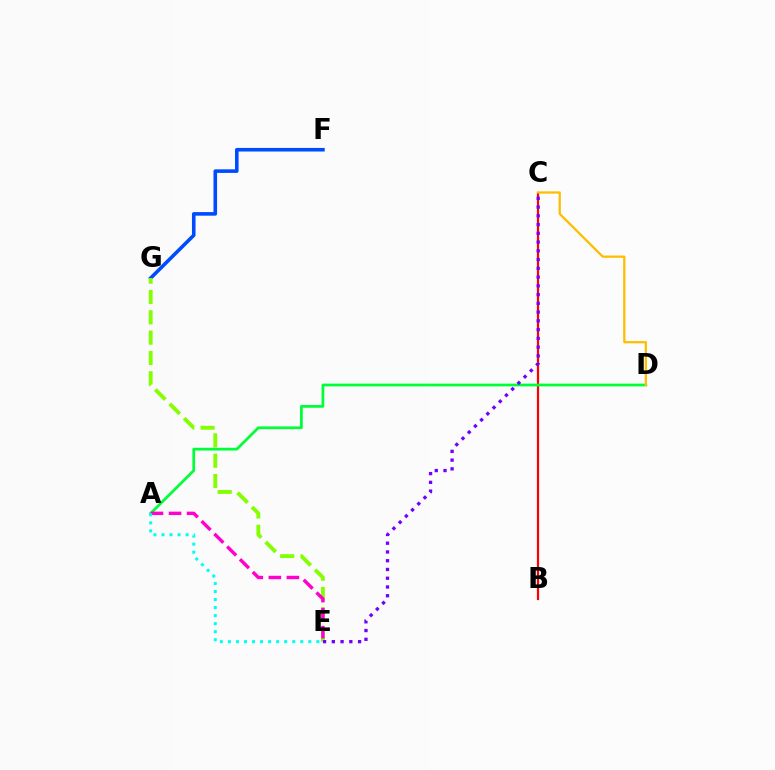{('B', 'C'): [{'color': '#ff0000', 'line_style': 'solid', 'thickness': 1.59}], ('A', 'D'): [{'color': '#00ff39', 'line_style': 'solid', 'thickness': 1.98}], ('F', 'G'): [{'color': '#004bff', 'line_style': 'solid', 'thickness': 2.58}], ('E', 'G'): [{'color': '#84ff00', 'line_style': 'dashed', 'thickness': 2.76}], ('C', 'D'): [{'color': '#ffbd00', 'line_style': 'solid', 'thickness': 1.62}], ('C', 'E'): [{'color': '#7200ff', 'line_style': 'dotted', 'thickness': 2.38}], ('A', 'E'): [{'color': '#ff00cf', 'line_style': 'dashed', 'thickness': 2.45}, {'color': '#00fff6', 'line_style': 'dotted', 'thickness': 2.18}]}